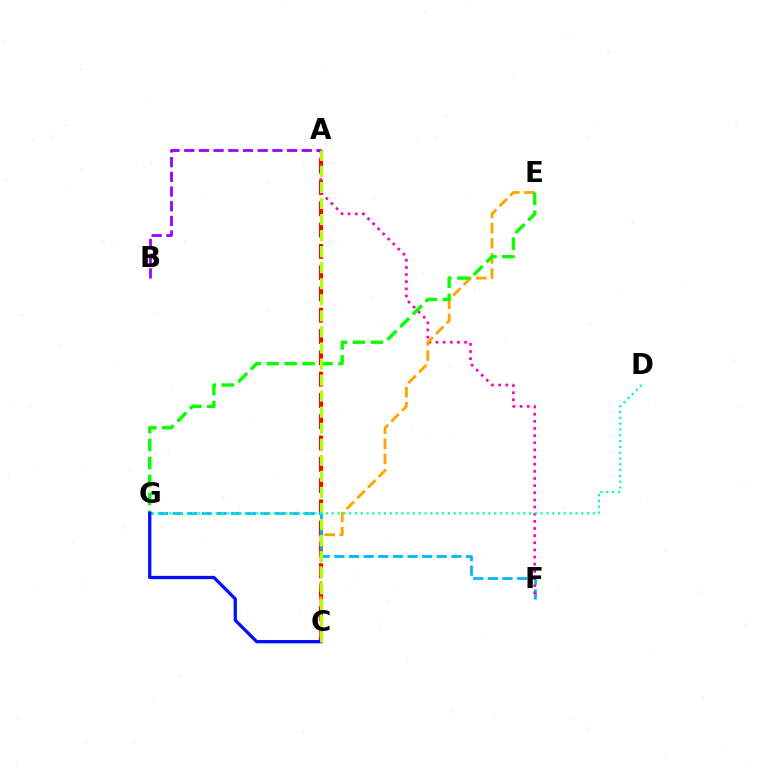{('A', 'C'): [{'color': '#ff0000', 'line_style': 'dashed', 'thickness': 2.89}, {'color': '#b3ff00', 'line_style': 'dashed', 'thickness': 2.18}], ('F', 'G'): [{'color': '#00b5ff', 'line_style': 'dashed', 'thickness': 1.99}], ('A', 'F'): [{'color': '#ff00bd', 'line_style': 'dotted', 'thickness': 1.94}], ('C', 'E'): [{'color': '#ffa500', 'line_style': 'dashed', 'thickness': 2.06}], ('A', 'B'): [{'color': '#9b00ff', 'line_style': 'dashed', 'thickness': 2.0}], ('E', 'G'): [{'color': '#08ff00', 'line_style': 'dashed', 'thickness': 2.44}], ('C', 'G'): [{'color': '#0010ff', 'line_style': 'solid', 'thickness': 2.36}], ('D', 'G'): [{'color': '#00ff9d', 'line_style': 'dotted', 'thickness': 1.58}]}